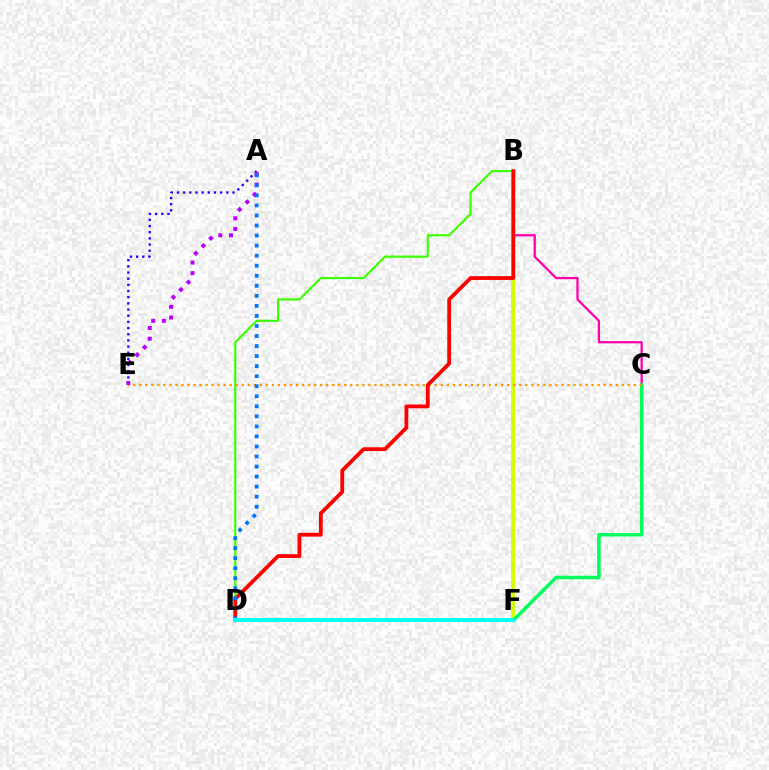{('B', 'C'): [{'color': '#ff00ac', 'line_style': 'solid', 'thickness': 1.64}], ('B', 'F'): [{'color': '#d1ff00', 'line_style': 'solid', 'thickness': 2.76}], ('A', 'E'): [{'color': '#2500ff', 'line_style': 'dotted', 'thickness': 1.68}, {'color': '#b900ff', 'line_style': 'dotted', 'thickness': 2.89}], ('B', 'D'): [{'color': '#3dff00', 'line_style': 'solid', 'thickness': 1.56}, {'color': '#ff0000', 'line_style': 'solid', 'thickness': 2.73}], ('C', 'F'): [{'color': '#00ff5c', 'line_style': 'solid', 'thickness': 2.53}], ('C', 'E'): [{'color': '#ff9400', 'line_style': 'dotted', 'thickness': 1.64}], ('A', 'D'): [{'color': '#0074ff', 'line_style': 'dotted', 'thickness': 2.73}], ('D', 'F'): [{'color': '#00fff6', 'line_style': 'solid', 'thickness': 2.85}]}